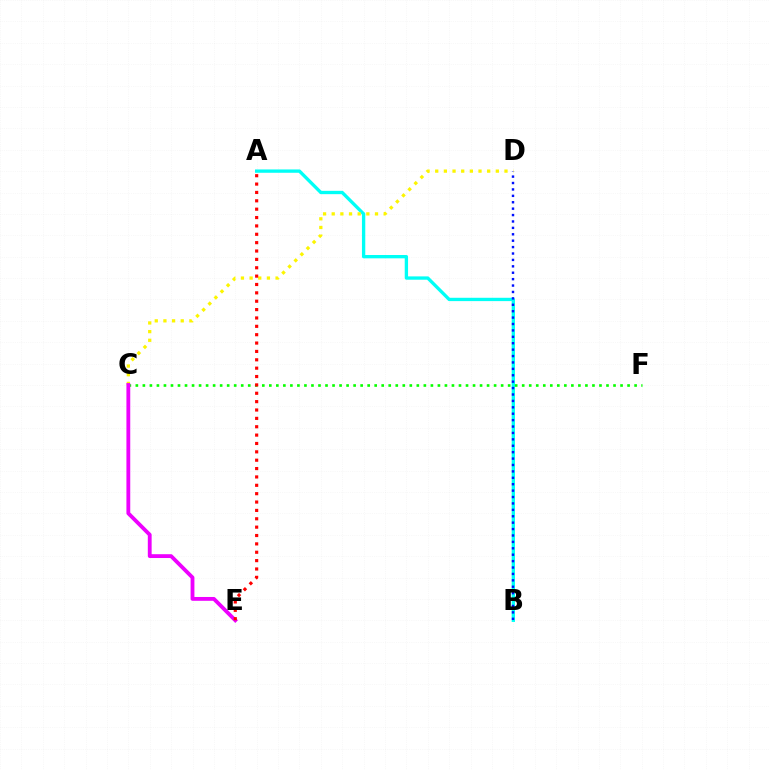{('A', 'B'): [{'color': '#00fff6', 'line_style': 'solid', 'thickness': 2.4}], ('B', 'D'): [{'color': '#0010ff', 'line_style': 'dotted', 'thickness': 1.74}], ('C', 'F'): [{'color': '#08ff00', 'line_style': 'dotted', 'thickness': 1.91}], ('C', 'D'): [{'color': '#fcf500', 'line_style': 'dotted', 'thickness': 2.35}], ('C', 'E'): [{'color': '#ee00ff', 'line_style': 'solid', 'thickness': 2.75}], ('A', 'E'): [{'color': '#ff0000', 'line_style': 'dotted', 'thickness': 2.27}]}